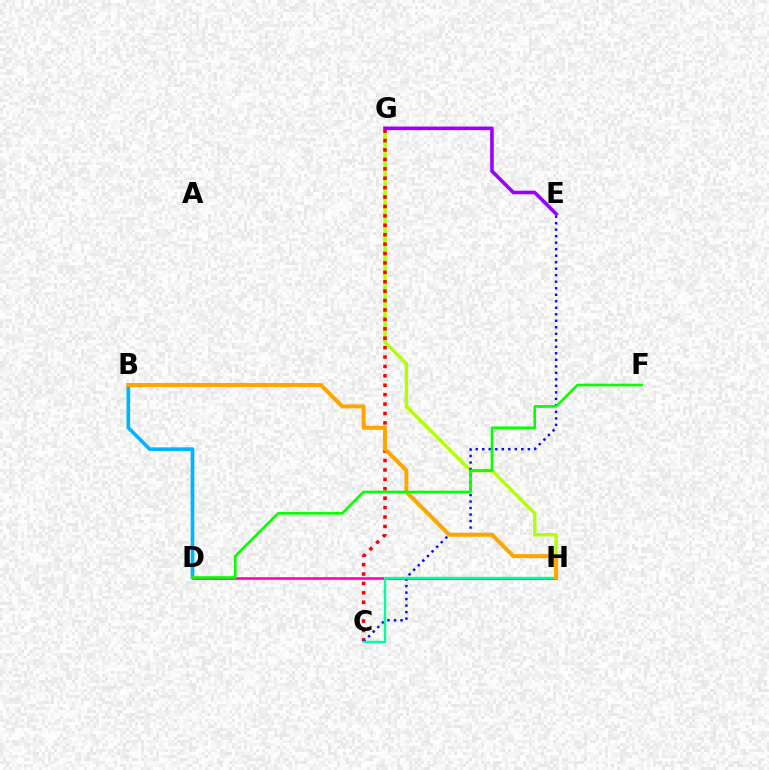{('G', 'H'): [{'color': '#b3ff00', 'line_style': 'solid', 'thickness': 2.47}], ('B', 'D'): [{'color': '#00b5ff', 'line_style': 'solid', 'thickness': 2.62}], ('C', 'G'): [{'color': '#ff0000', 'line_style': 'dotted', 'thickness': 2.56}], ('D', 'H'): [{'color': '#ff00bd', 'line_style': 'solid', 'thickness': 1.87}], ('C', 'E'): [{'color': '#0010ff', 'line_style': 'dotted', 'thickness': 1.77}], ('C', 'H'): [{'color': '#00ff9d', 'line_style': 'solid', 'thickness': 1.71}], ('B', 'H'): [{'color': '#ffa500', 'line_style': 'solid', 'thickness': 2.89}], ('D', 'F'): [{'color': '#08ff00', 'line_style': 'solid', 'thickness': 1.9}], ('E', 'G'): [{'color': '#9b00ff', 'line_style': 'solid', 'thickness': 2.58}]}